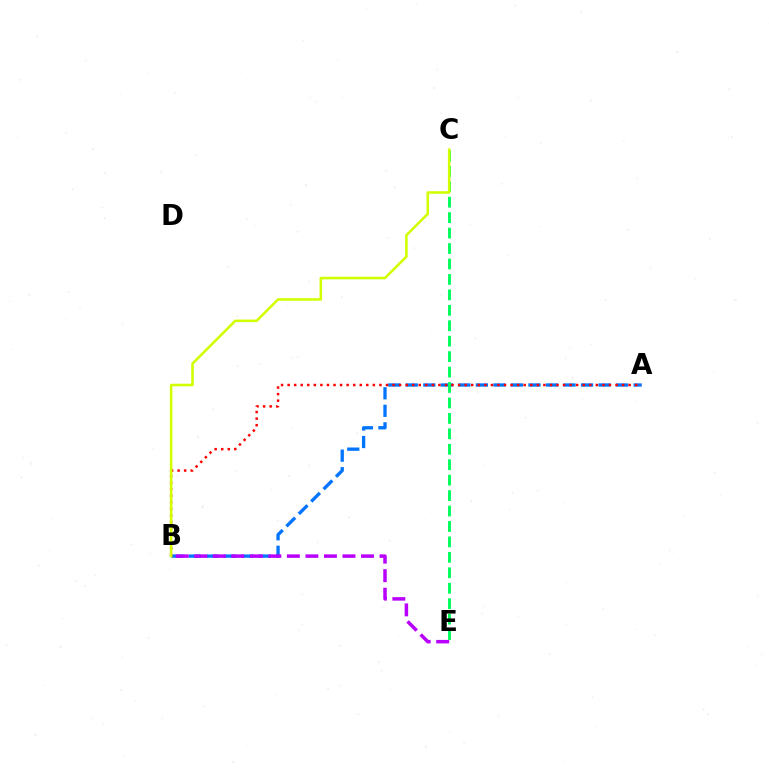{('A', 'B'): [{'color': '#0074ff', 'line_style': 'dashed', 'thickness': 2.38}, {'color': '#ff0000', 'line_style': 'dotted', 'thickness': 1.78}], ('C', 'E'): [{'color': '#00ff5c', 'line_style': 'dashed', 'thickness': 2.1}], ('B', 'E'): [{'color': '#b900ff', 'line_style': 'dashed', 'thickness': 2.52}], ('B', 'C'): [{'color': '#d1ff00', 'line_style': 'solid', 'thickness': 1.85}]}